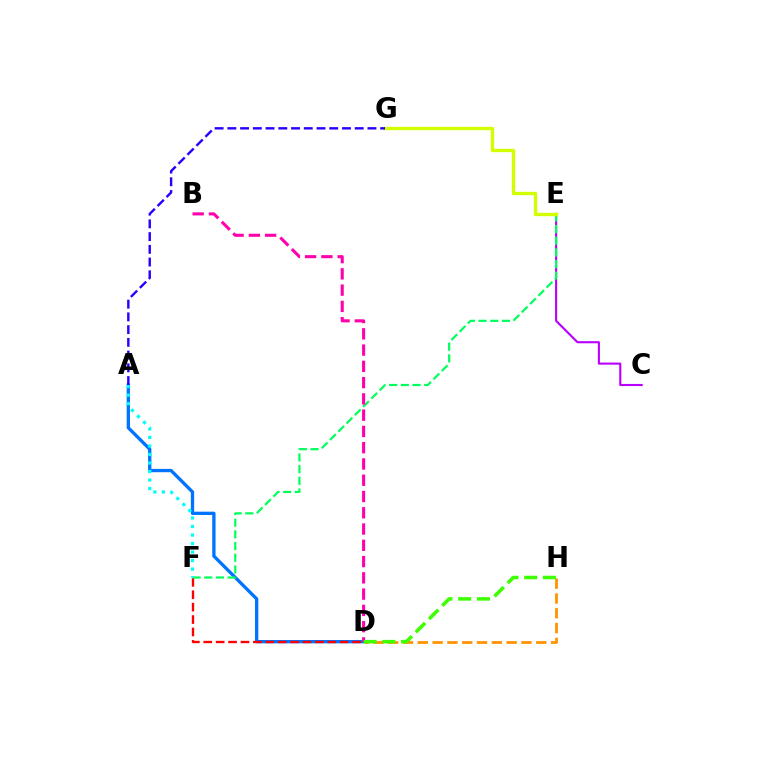{('A', 'D'): [{'color': '#0074ff', 'line_style': 'solid', 'thickness': 2.38}], ('C', 'E'): [{'color': '#b900ff', 'line_style': 'solid', 'thickness': 1.52}], ('D', 'F'): [{'color': '#ff0000', 'line_style': 'dashed', 'thickness': 1.69}], ('E', 'F'): [{'color': '#00ff5c', 'line_style': 'dashed', 'thickness': 1.59}], ('D', 'H'): [{'color': '#ff9400', 'line_style': 'dashed', 'thickness': 2.01}, {'color': '#3dff00', 'line_style': 'dashed', 'thickness': 2.54}], ('E', 'G'): [{'color': '#d1ff00', 'line_style': 'solid', 'thickness': 2.41}], ('A', 'F'): [{'color': '#00fff6', 'line_style': 'dotted', 'thickness': 2.32}], ('A', 'G'): [{'color': '#2500ff', 'line_style': 'dashed', 'thickness': 1.73}], ('B', 'D'): [{'color': '#ff00ac', 'line_style': 'dashed', 'thickness': 2.21}]}